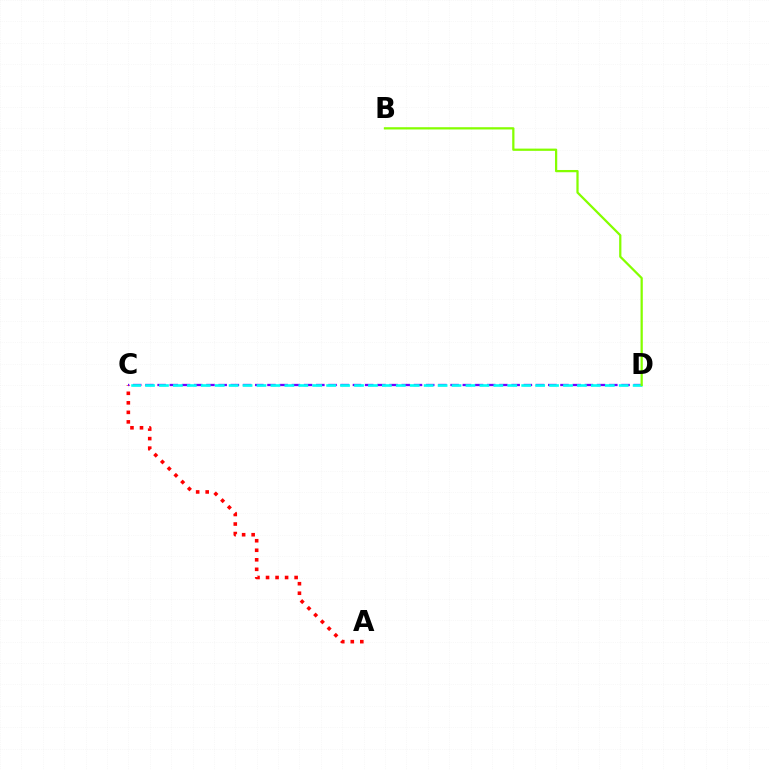{('A', 'C'): [{'color': '#ff0000', 'line_style': 'dotted', 'thickness': 2.59}], ('C', 'D'): [{'color': '#7200ff', 'line_style': 'dashed', 'thickness': 1.66}, {'color': '#00fff6', 'line_style': 'dashed', 'thickness': 1.89}], ('B', 'D'): [{'color': '#84ff00', 'line_style': 'solid', 'thickness': 1.62}]}